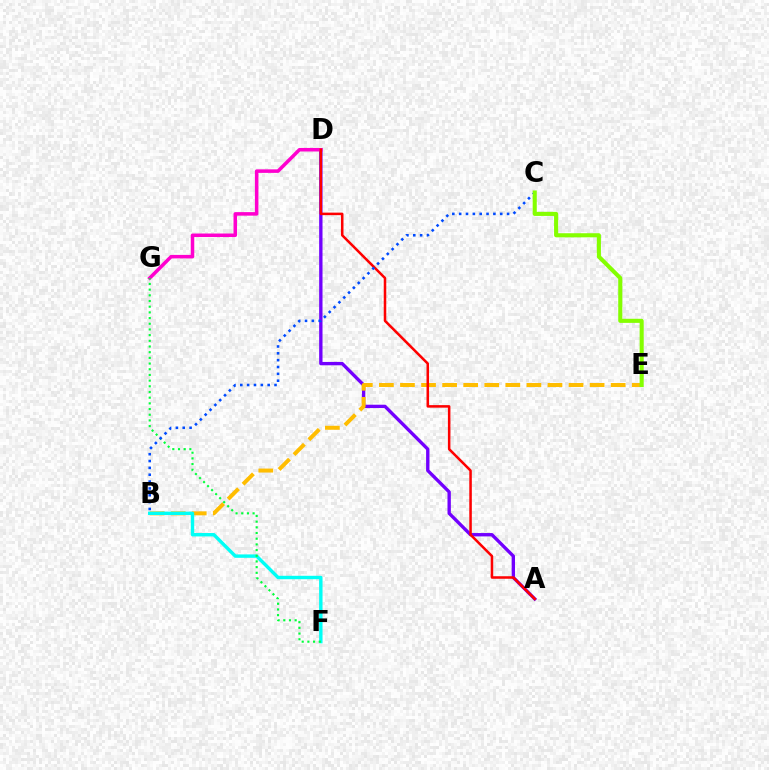{('A', 'D'): [{'color': '#7200ff', 'line_style': 'solid', 'thickness': 2.41}, {'color': '#ff0000', 'line_style': 'solid', 'thickness': 1.82}], ('B', 'E'): [{'color': '#ffbd00', 'line_style': 'dashed', 'thickness': 2.86}], ('B', 'F'): [{'color': '#00fff6', 'line_style': 'solid', 'thickness': 2.45}], ('D', 'G'): [{'color': '#ff00cf', 'line_style': 'solid', 'thickness': 2.54}], ('F', 'G'): [{'color': '#00ff39', 'line_style': 'dotted', 'thickness': 1.54}], ('B', 'C'): [{'color': '#004bff', 'line_style': 'dotted', 'thickness': 1.86}], ('C', 'E'): [{'color': '#84ff00', 'line_style': 'solid', 'thickness': 2.94}]}